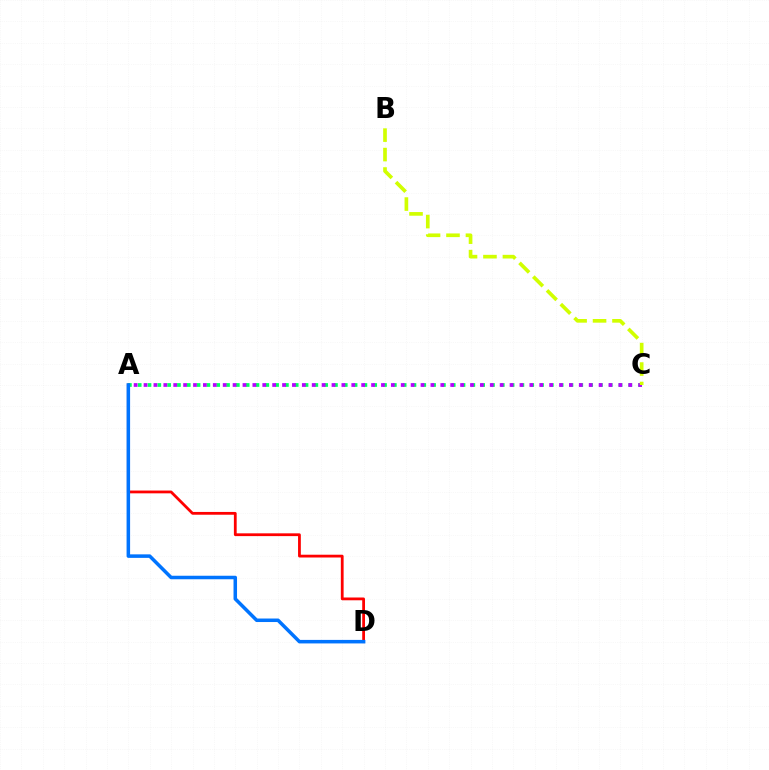{('A', 'D'): [{'color': '#ff0000', 'line_style': 'solid', 'thickness': 2.0}, {'color': '#0074ff', 'line_style': 'solid', 'thickness': 2.53}], ('A', 'C'): [{'color': '#00ff5c', 'line_style': 'dotted', 'thickness': 2.67}, {'color': '#b900ff', 'line_style': 'dotted', 'thickness': 2.69}], ('B', 'C'): [{'color': '#d1ff00', 'line_style': 'dashed', 'thickness': 2.64}]}